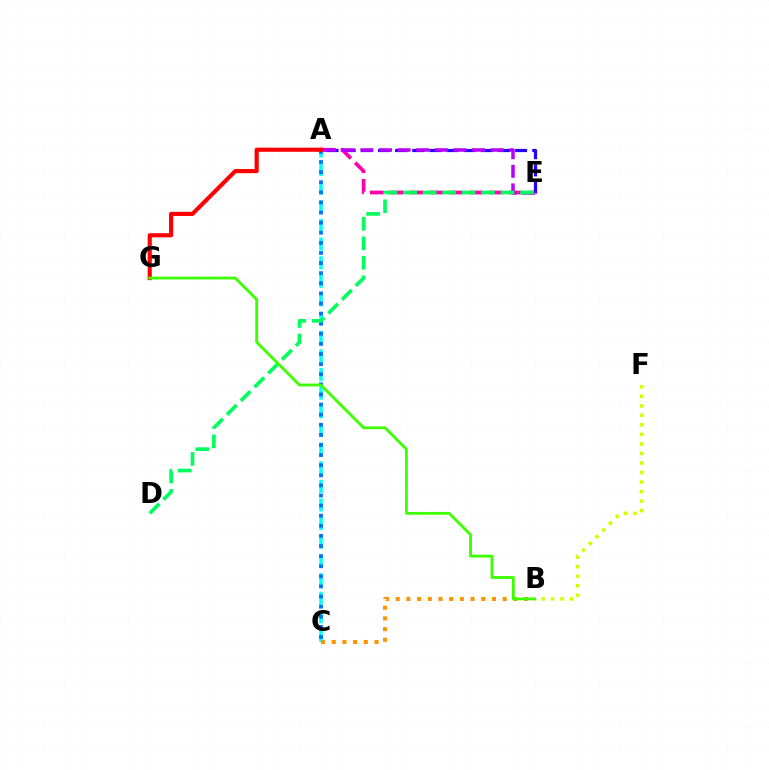{('A', 'C'): [{'color': '#00fff6', 'line_style': 'dashed', 'thickness': 2.53}, {'color': '#0074ff', 'line_style': 'dotted', 'thickness': 2.75}], ('A', 'E'): [{'color': '#ff00ac', 'line_style': 'dashed', 'thickness': 2.7}, {'color': '#2500ff', 'line_style': 'dashed', 'thickness': 2.33}, {'color': '#b900ff', 'line_style': 'dashed', 'thickness': 2.53}], ('B', 'F'): [{'color': '#d1ff00', 'line_style': 'dotted', 'thickness': 2.59}], ('D', 'E'): [{'color': '#00ff5c', 'line_style': 'dashed', 'thickness': 2.64}], ('A', 'G'): [{'color': '#ff0000', 'line_style': 'solid', 'thickness': 2.98}], ('B', 'C'): [{'color': '#ff9400', 'line_style': 'dotted', 'thickness': 2.91}], ('B', 'G'): [{'color': '#3dff00', 'line_style': 'solid', 'thickness': 2.03}]}